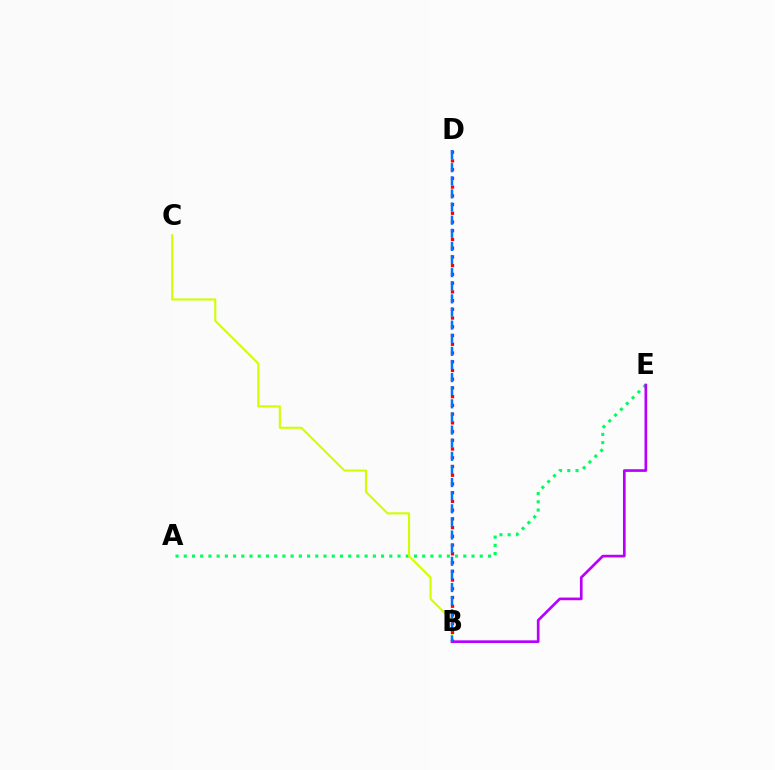{('A', 'E'): [{'color': '#00ff5c', 'line_style': 'dotted', 'thickness': 2.23}], ('B', 'C'): [{'color': '#d1ff00', 'line_style': 'solid', 'thickness': 1.52}], ('B', 'D'): [{'color': '#ff0000', 'line_style': 'dotted', 'thickness': 2.37}, {'color': '#0074ff', 'line_style': 'dashed', 'thickness': 1.78}], ('B', 'E'): [{'color': '#b900ff', 'line_style': 'solid', 'thickness': 1.93}]}